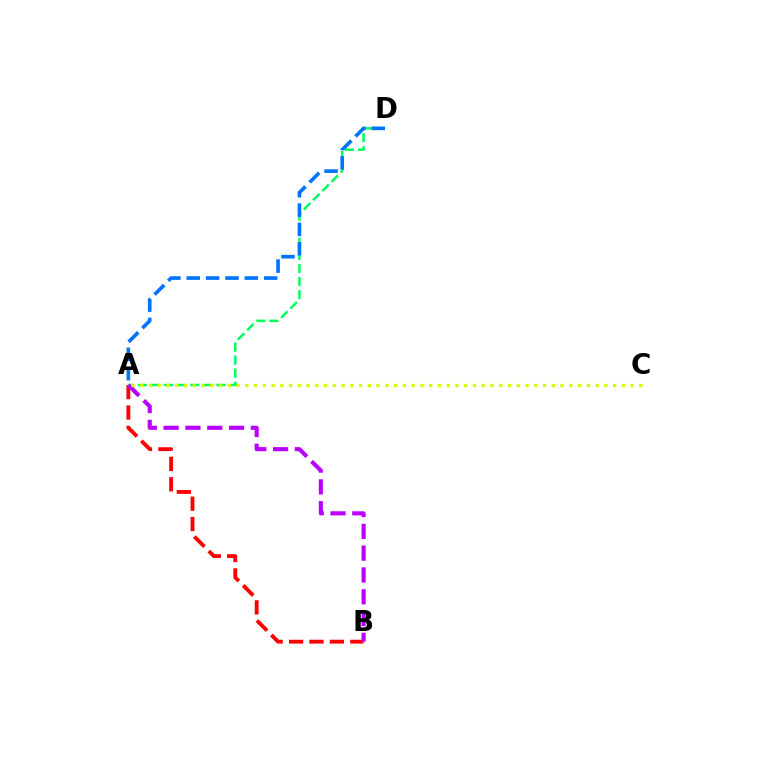{('A', 'B'): [{'color': '#ff0000', 'line_style': 'dashed', 'thickness': 2.77}, {'color': '#b900ff', 'line_style': 'dashed', 'thickness': 2.96}], ('A', 'D'): [{'color': '#00ff5c', 'line_style': 'dashed', 'thickness': 1.78}, {'color': '#0074ff', 'line_style': 'dashed', 'thickness': 2.63}], ('A', 'C'): [{'color': '#d1ff00', 'line_style': 'dotted', 'thickness': 2.38}]}